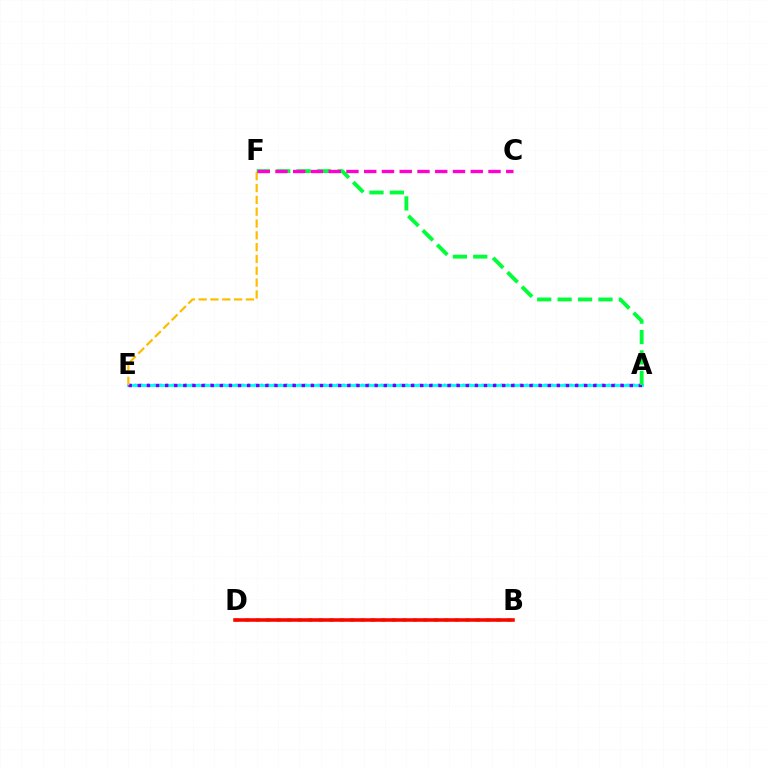{('A', 'E'): [{'color': '#004bff', 'line_style': 'dotted', 'thickness': 1.71}, {'color': '#00fff6', 'line_style': 'solid', 'thickness': 2.05}, {'color': '#7200ff', 'line_style': 'dotted', 'thickness': 2.48}], ('B', 'D'): [{'color': '#84ff00', 'line_style': 'dotted', 'thickness': 2.84}, {'color': '#ff0000', 'line_style': 'solid', 'thickness': 2.55}], ('A', 'F'): [{'color': '#00ff39', 'line_style': 'dashed', 'thickness': 2.77}], ('E', 'F'): [{'color': '#ffbd00', 'line_style': 'dashed', 'thickness': 1.6}], ('C', 'F'): [{'color': '#ff00cf', 'line_style': 'dashed', 'thickness': 2.41}]}